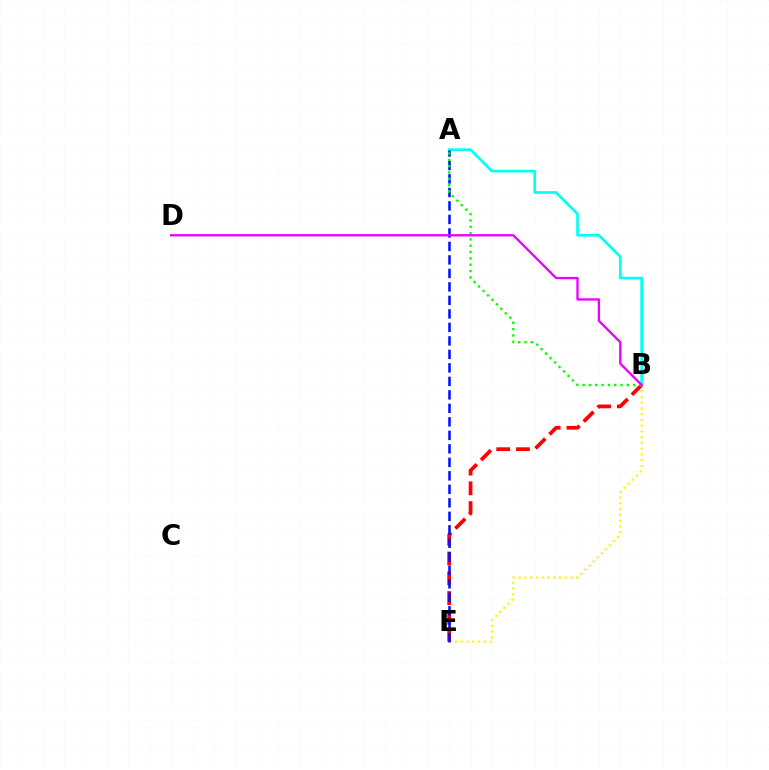{('B', 'E'): [{'color': '#fcf500', 'line_style': 'dotted', 'thickness': 1.57}, {'color': '#ff0000', 'line_style': 'dashed', 'thickness': 2.69}], ('A', 'B'): [{'color': '#00fff6', 'line_style': 'solid', 'thickness': 1.93}, {'color': '#08ff00', 'line_style': 'dotted', 'thickness': 1.72}], ('A', 'E'): [{'color': '#0010ff', 'line_style': 'dashed', 'thickness': 1.83}], ('B', 'D'): [{'color': '#ee00ff', 'line_style': 'solid', 'thickness': 1.68}]}